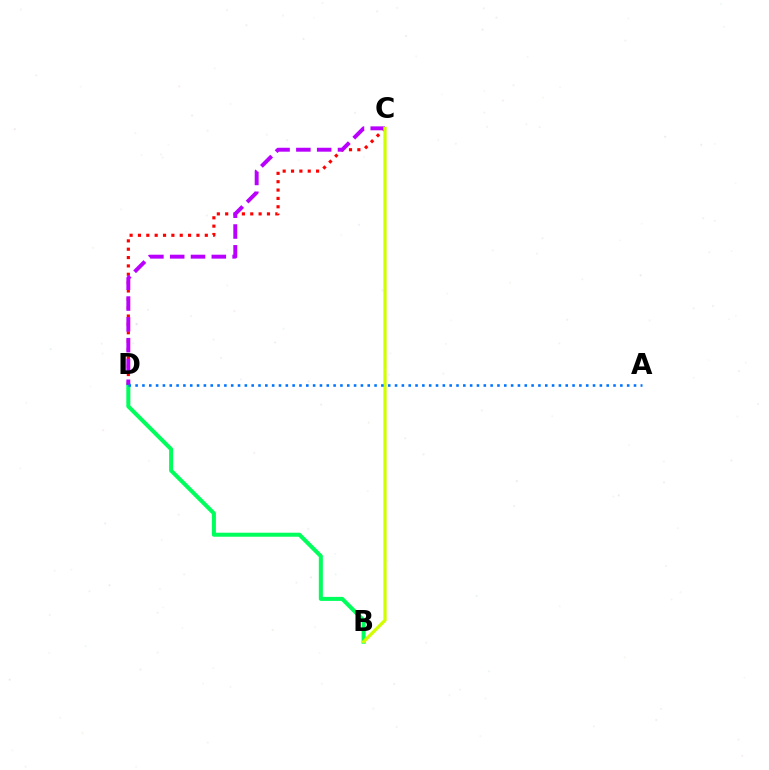{('C', 'D'): [{'color': '#ff0000', 'line_style': 'dotted', 'thickness': 2.27}, {'color': '#b900ff', 'line_style': 'dashed', 'thickness': 2.83}], ('B', 'D'): [{'color': '#00ff5c', 'line_style': 'solid', 'thickness': 2.9}], ('B', 'C'): [{'color': '#d1ff00', 'line_style': 'solid', 'thickness': 2.34}], ('A', 'D'): [{'color': '#0074ff', 'line_style': 'dotted', 'thickness': 1.85}]}